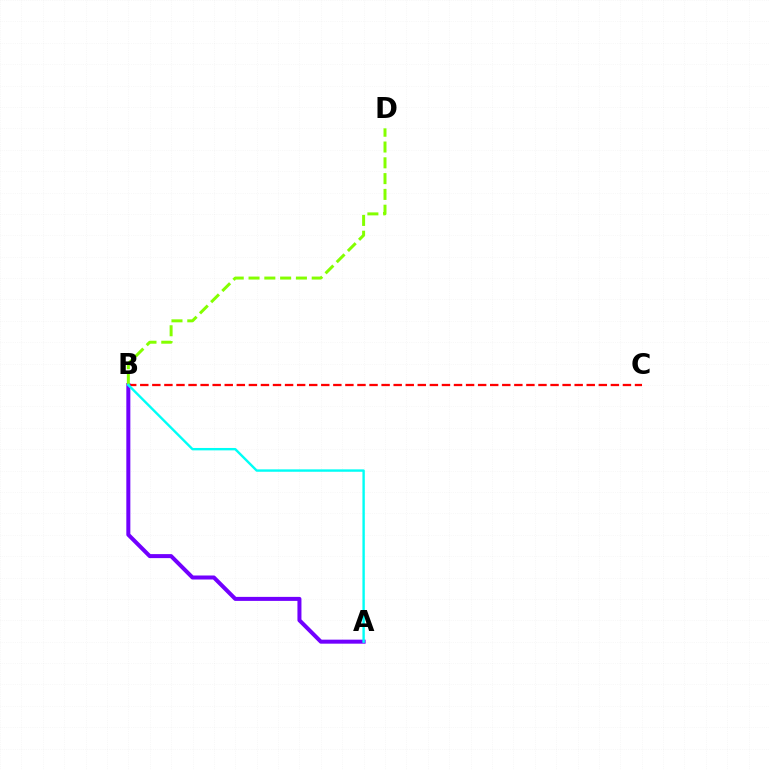{('B', 'C'): [{'color': '#ff0000', 'line_style': 'dashed', 'thickness': 1.64}], ('A', 'B'): [{'color': '#7200ff', 'line_style': 'solid', 'thickness': 2.89}, {'color': '#00fff6', 'line_style': 'solid', 'thickness': 1.72}], ('B', 'D'): [{'color': '#84ff00', 'line_style': 'dashed', 'thickness': 2.15}]}